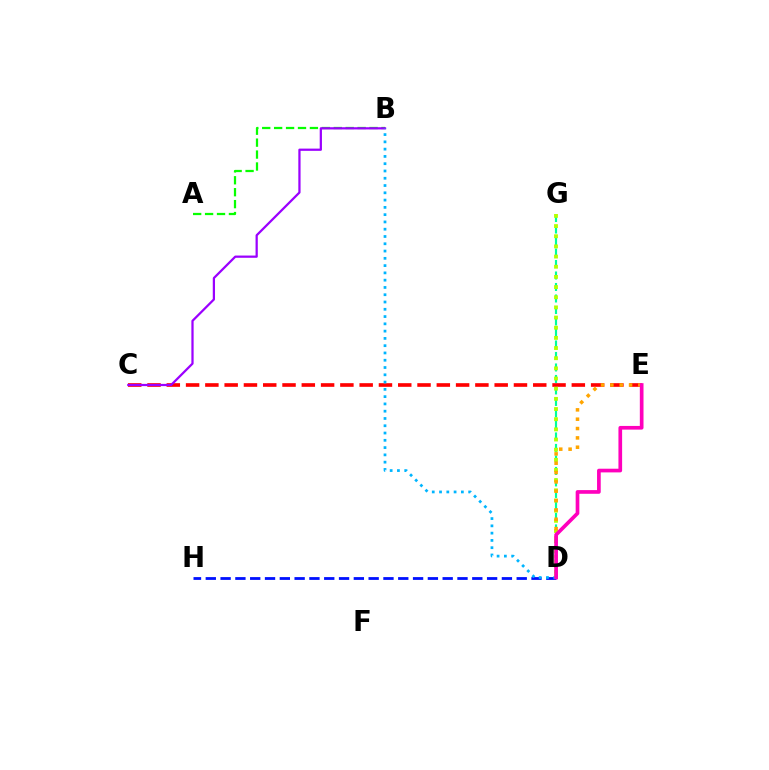{('D', 'G'): [{'color': '#00ff9d', 'line_style': 'dashed', 'thickness': 1.56}, {'color': '#b3ff00', 'line_style': 'dotted', 'thickness': 2.76}], ('A', 'B'): [{'color': '#08ff00', 'line_style': 'dashed', 'thickness': 1.62}], ('C', 'E'): [{'color': '#ff0000', 'line_style': 'dashed', 'thickness': 2.62}], ('B', 'C'): [{'color': '#9b00ff', 'line_style': 'solid', 'thickness': 1.61}], ('D', 'H'): [{'color': '#0010ff', 'line_style': 'dashed', 'thickness': 2.01}], ('B', 'D'): [{'color': '#00b5ff', 'line_style': 'dotted', 'thickness': 1.98}], ('D', 'E'): [{'color': '#ffa500', 'line_style': 'dotted', 'thickness': 2.54}, {'color': '#ff00bd', 'line_style': 'solid', 'thickness': 2.65}]}